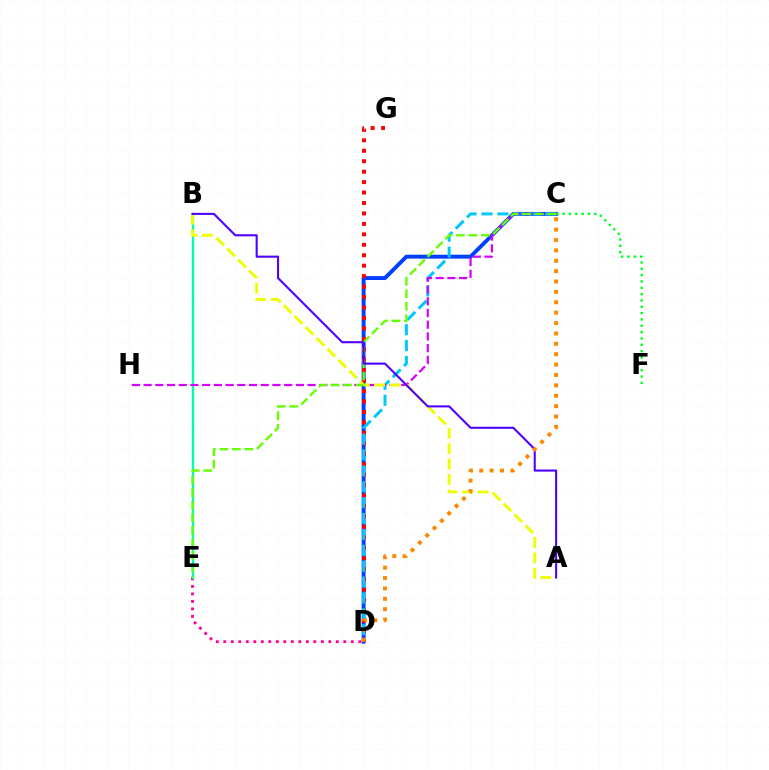{('C', 'D'): [{'color': '#003fff', 'line_style': 'solid', 'thickness': 2.81}, {'color': '#00c7ff', 'line_style': 'dashed', 'thickness': 2.16}, {'color': '#ff8800', 'line_style': 'dotted', 'thickness': 2.82}], ('D', 'E'): [{'color': '#ff00a0', 'line_style': 'dotted', 'thickness': 2.04}], ('B', 'E'): [{'color': '#00ffaf', 'line_style': 'solid', 'thickness': 1.67}], ('D', 'G'): [{'color': '#ff0000', 'line_style': 'dotted', 'thickness': 2.84}], ('C', 'H'): [{'color': '#d600ff', 'line_style': 'dashed', 'thickness': 1.59}], ('A', 'B'): [{'color': '#eeff00', 'line_style': 'dashed', 'thickness': 2.1}, {'color': '#4f00ff', 'line_style': 'solid', 'thickness': 1.5}], ('C', 'E'): [{'color': '#66ff00', 'line_style': 'dashed', 'thickness': 1.7}], ('C', 'F'): [{'color': '#00ff27', 'line_style': 'dotted', 'thickness': 1.72}]}